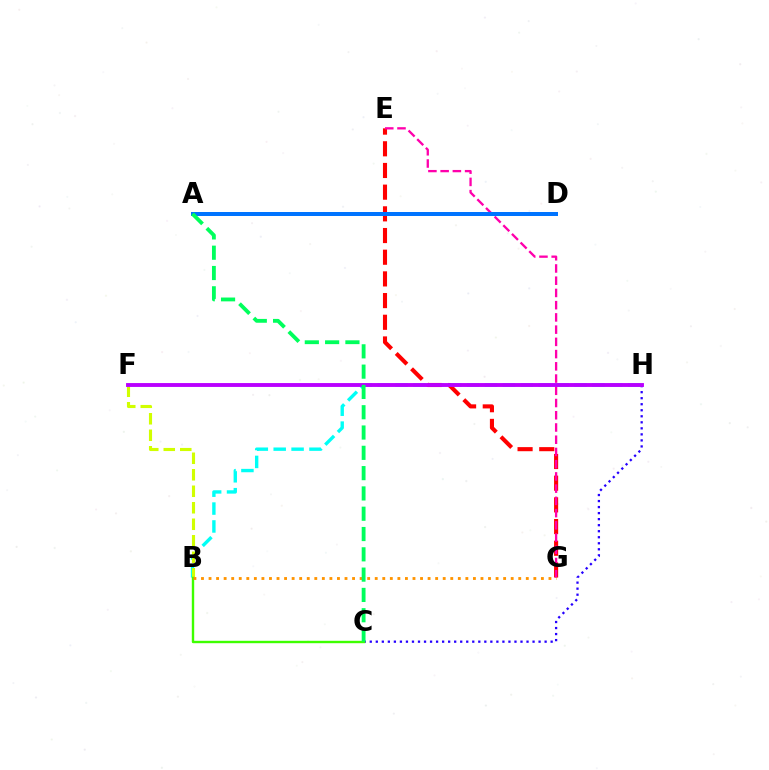{('B', 'H'): [{'color': '#00fff6', 'line_style': 'dashed', 'thickness': 2.43}], ('E', 'G'): [{'color': '#ff0000', 'line_style': 'dashed', 'thickness': 2.95}, {'color': '#ff00ac', 'line_style': 'dashed', 'thickness': 1.66}], ('B', 'F'): [{'color': '#d1ff00', 'line_style': 'dashed', 'thickness': 2.24}], ('C', 'H'): [{'color': '#2500ff', 'line_style': 'dotted', 'thickness': 1.64}], ('B', 'C'): [{'color': '#3dff00', 'line_style': 'solid', 'thickness': 1.73}], ('B', 'G'): [{'color': '#ff9400', 'line_style': 'dotted', 'thickness': 2.05}], ('F', 'H'): [{'color': '#b900ff', 'line_style': 'solid', 'thickness': 2.79}], ('A', 'D'): [{'color': '#0074ff', 'line_style': 'solid', 'thickness': 2.87}], ('A', 'C'): [{'color': '#00ff5c', 'line_style': 'dashed', 'thickness': 2.76}]}